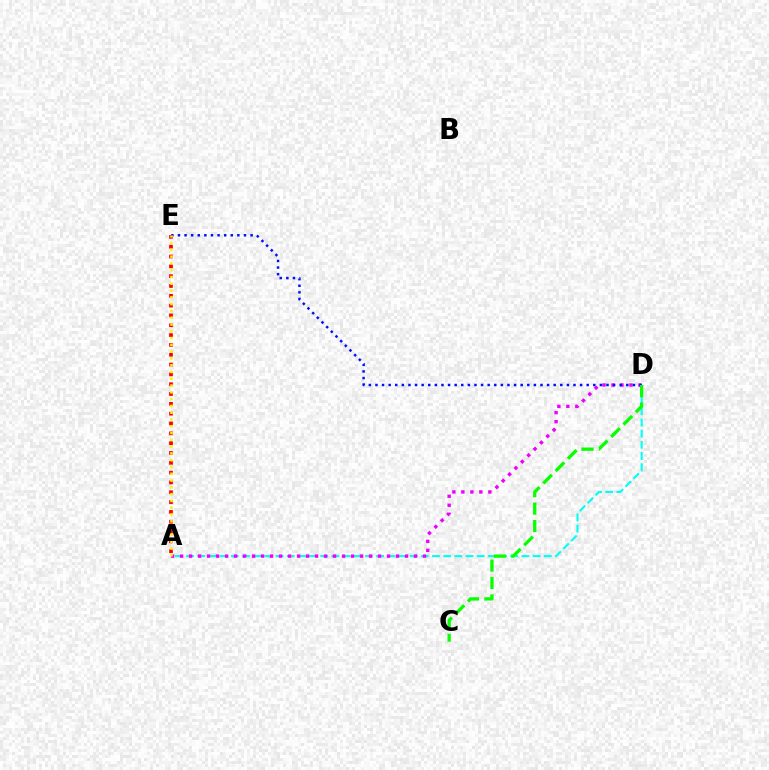{('A', 'D'): [{'color': '#00fff6', 'line_style': 'dashed', 'thickness': 1.52}, {'color': '#ee00ff', 'line_style': 'dotted', 'thickness': 2.44}], ('D', 'E'): [{'color': '#0010ff', 'line_style': 'dotted', 'thickness': 1.79}], ('A', 'E'): [{'color': '#ff0000', 'line_style': 'dotted', 'thickness': 2.67}, {'color': '#fcf500', 'line_style': 'dotted', 'thickness': 1.84}], ('C', 'D'): [{'color': '#08ff00', 'line_style': 'dashed', 'thickness': 2.37}]}